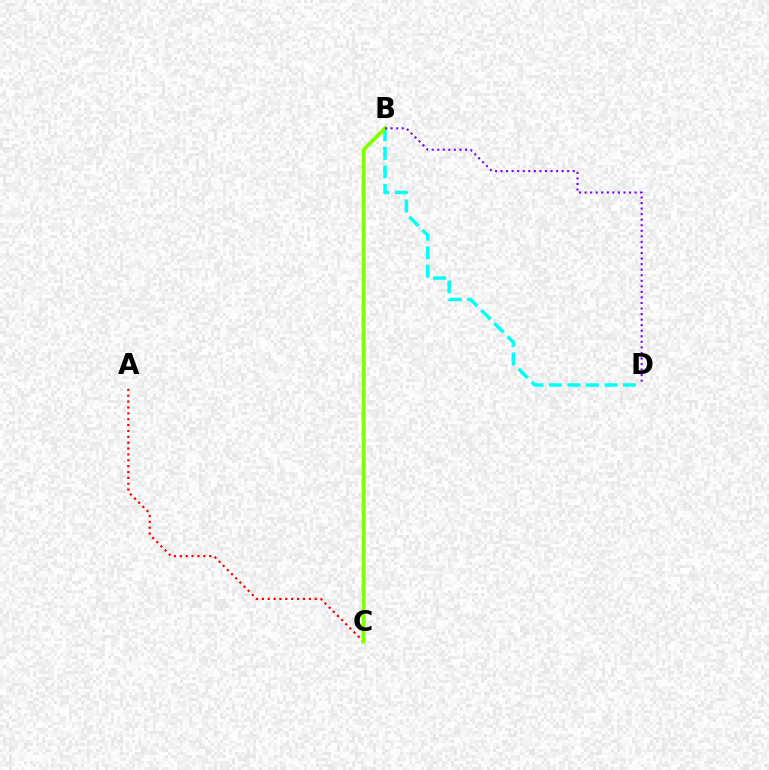{('B', 'D'): [{'color': '#00fff6', 'line_style': 'dashed', 'thickness': 2.52}, {'color': '#7200ff', 'line_style': 'dotted', 'thickness': 1.51}], ('A', 'C'): [{'color': '#ff0000', 'line_style': 'dotted', 'thickness': 1.59}], ('B', 'C'): [{'color': '#84ff00', 'line_style': 'solid', 'thickness': 2.77}]}